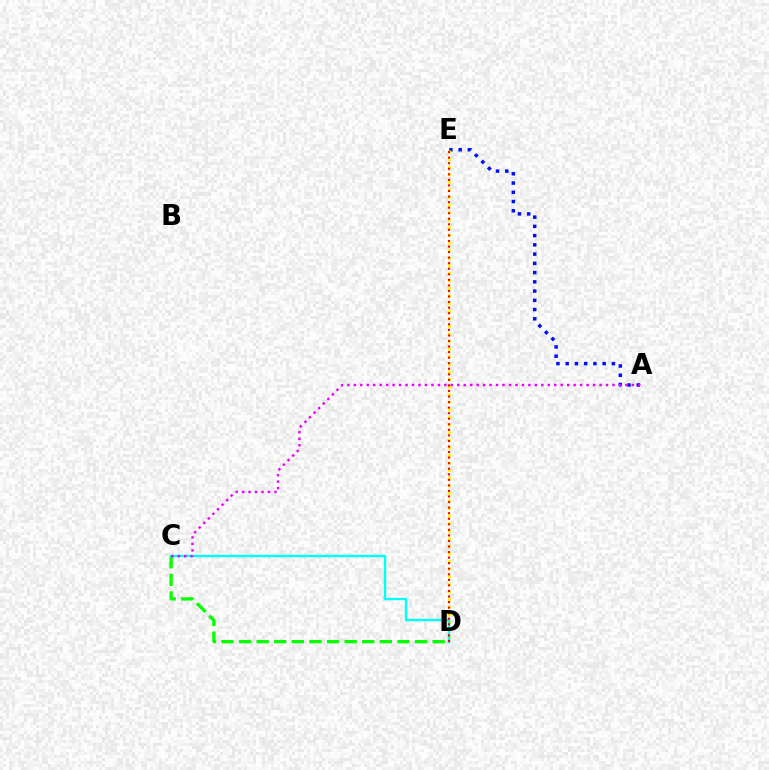{('C', 'D'): [{'color': '#08ff00', 'line_style': 'dashed', 'thickness': 2.39}, {'color': '#00fff6', 'line_style': 'solid', 'thickness': 1.75}], ('A', 'E'): [{'color': '#0010ff', 'line_style': 'dotted', 'thickness': 2.51}], ('D', 'E'): [{'color': '#fcf500', 'line_style': 'dotted', 'thickness': 2.06}, {'color': '#ff0000', 'line_style': 'dotted', 'thickness': 1.51}], ('A', 'C'): [{'color': '#ee00ff', 'line_style': 'dotted', 'thickness': 1.76}]}